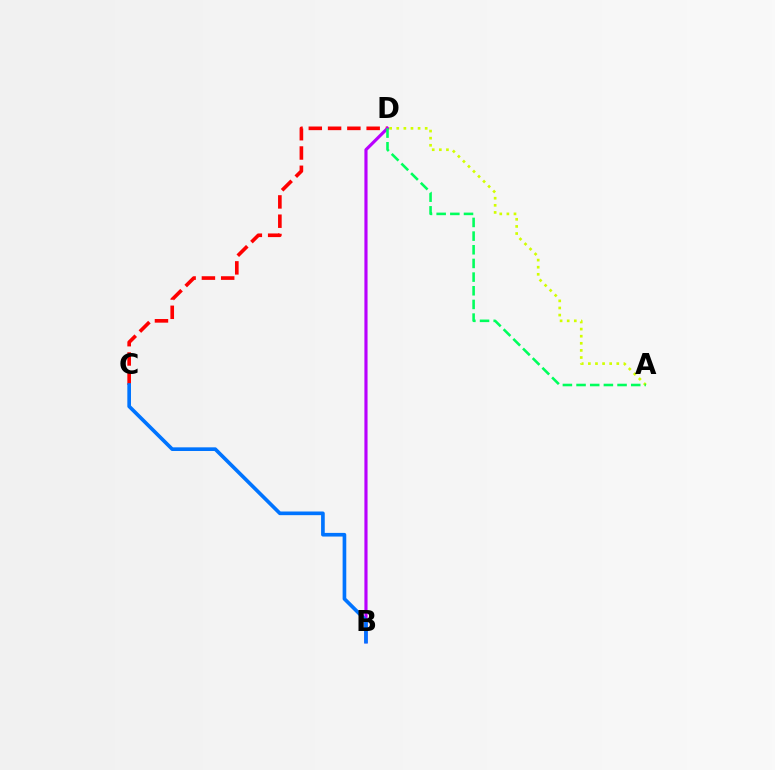{('C', 'D'): [{'color': '#ff0000', 'line_style': 'dashed', 'thickness': 2.62}], ('B', 'D'): [{'color': '#b900ff', 'line_style': 'solid', 'thickness': 2.27}], ('A', 'D'): [{'color': '#d1ff00', 'line_style': 'dotted', 'thickness': 1.93}, {'color': '#00ff5c', 'line_style': 'dashed', 'thickness': 1.86}], ('B', 'C'): [{'color': '#0074ff', 'line_style': 'solid', 'thickness': 2.63}]}